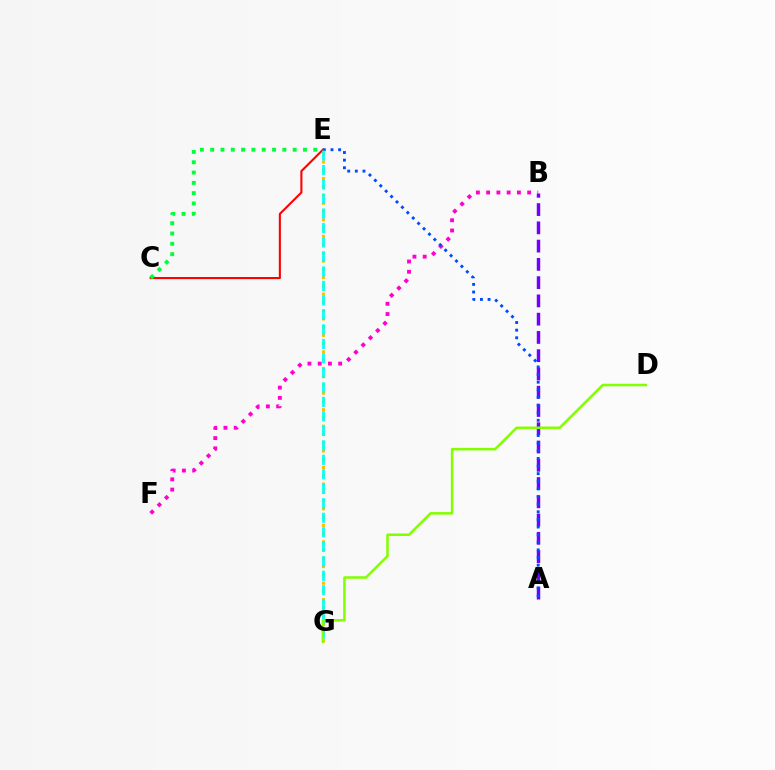{('C', 'E'): [{'color': '#ff0000', 'line_style': 'solid', 'thickness': 1.51}, {'color': '#00ff39', 'line_style': 'dotted', 'thickness': 2.8}], ('E', 'G'): [{'color': '#ffbd00', 'line_style': 'dotted', 'thickness': 2.24}, {'color': '#00fff6', 'line_style': 'dashed', 'thickness': 1.97}], ('A', 'B'): [{'color': '#7200ff', 'line_style': 'dashed', 'thickness': 2.48}], ('B', 'F'): [{'color': '#ff00cf', 'line_style': 'dotted', 'thickness': 2.78}], ('A', 'E'): [{'color': '#004bff', 'line_style': 'dotted', 'thickness': 2.07}], ('D', 'G'): [{'color': '#84ff00', 'line_style': 'solid', 'thickness': 1.83}]}